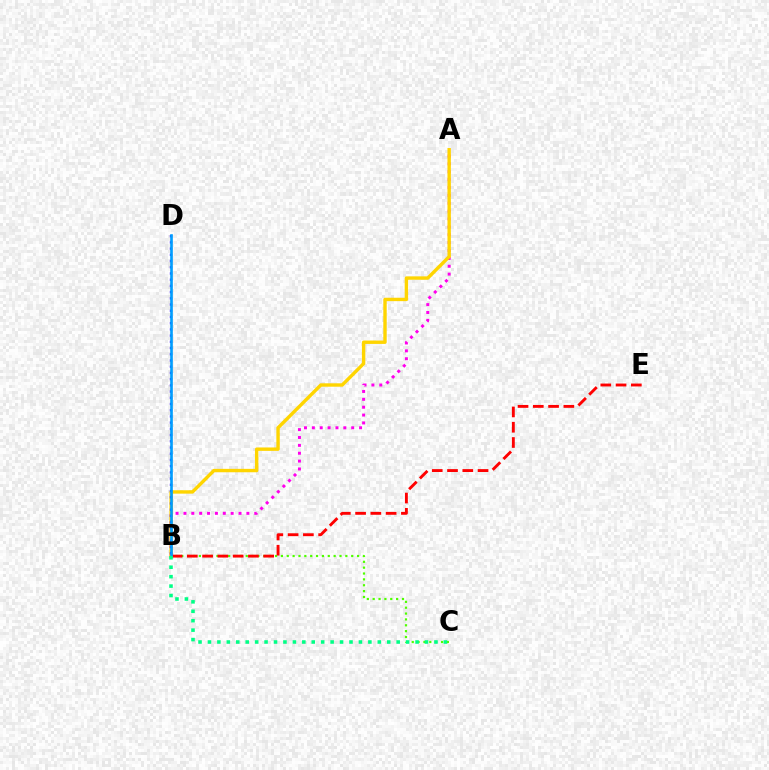{('A', 'B'): [{'color': '#ff00ed', 'line_style': 'dotted', 'thickness': 2.14}, {'color': '#ffd500', 'line_style': 'solid', 'thickness': 2.45}], ('B', 'C'): [{'color': '#4fff00', 'line_style': 'dotted', 'thickness': 1.59}, {'color': '#00ff86', 'line_style': 'dotted', 'thickness': 2.56}], ('B', 'D'): [{'color': '#3700ff', 'line_style': 'dotted', 'thickness': 1.69}, {'color': '#009eff', 'line_style': 'solid', 'thickness': 1.9}], ('B', 'E'): [{'color': '#ff0000', 'line_style': 'dashed', 'thickness': 2.07}]}